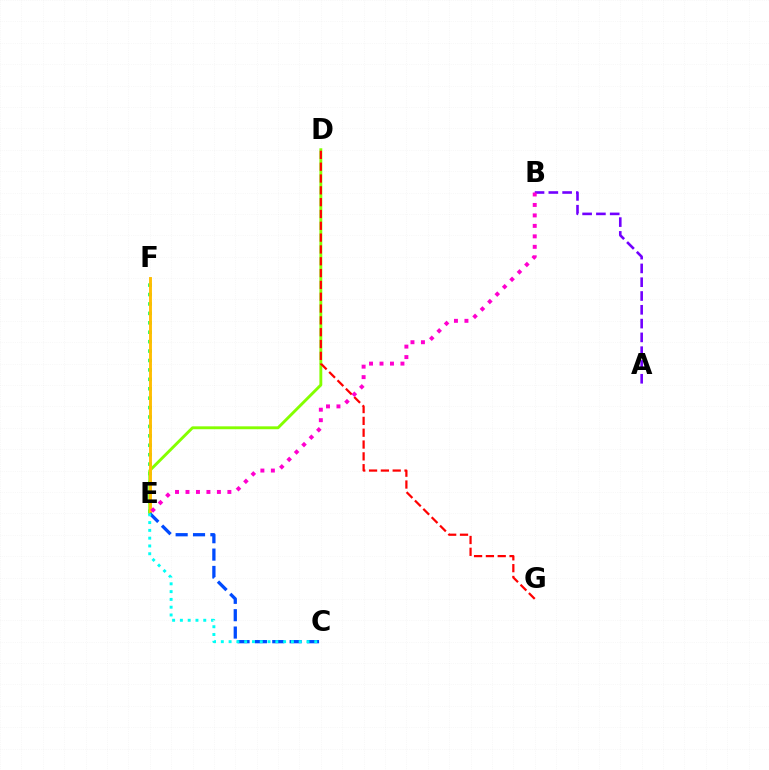{('E', 'F'): [{'color': '#00ff39', 'line_style': 'dotted', 'thickness': 2.56}, {'color': '#ffbd00', 'line_style': 'solid', 'thickness': 2.07}], ('D', 'E'): [{'color': '#84ff00', 'line_style': 'solid', 'thickness': 2.08}], ('A', 'B'): [{'color': '#7200ff', 'line_style': 'dashed', 'thickness': 1.87}], ('D', 'G'): [{'color': '#ff0000', 'line_style': 'dashed', 'thickness': 1.61}], ('C', 'E'): [{'color': '#004bff', 'line_style': 'dashed', 'thickness': 2.36}, {'color': '#00fff6', 'line_style': 'dotted', 'thickness': 2.12}], ('B', 'E'): [{'color': '#ff00cf', 'line_style': 'dotted', 'thickness': 2.84}]}